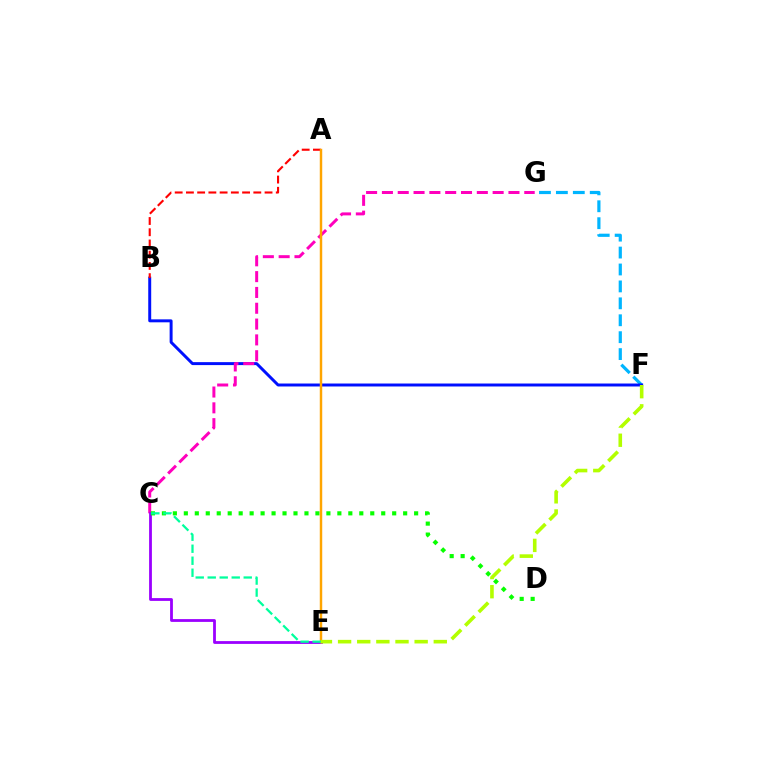{('F', 'G'): [{'color': '#00b5ff', 'line_style': 'dashed', 'thickness': 2.3}], ('B', 'F'): [{'color': '#0010ff', 'line_style': 'solid', 'thickness': 2.13}], ('A', 'B'): [{'color': '#ff0000', 'line_style': 'dashed', 'thickness': 1.53}], ('C', 'G'): [{'color': '#ff00bd', 'line_style': 'dashed', 'thickness': 2.15}], ('C', 'E'): [{'color': '#9b00ff', 'line_style': 'solid', 'thickness': 2.01}, {'color': '#00ff9d', 'line_style': 'dashed', 'thickness': 1.63}], ('C', 'D'): [{'color': '#08ff00', 'line_style': 'dotted', 'thickness': 2.98}], ('A', 'E'): [{'color': '#ffa500', 'line_style': 'solid', 'thickness': 1.77}], ('E', 'F'): [{'color': '#b3ff00', 'line_style': 'dashed', 'thickness': 2.6}]}